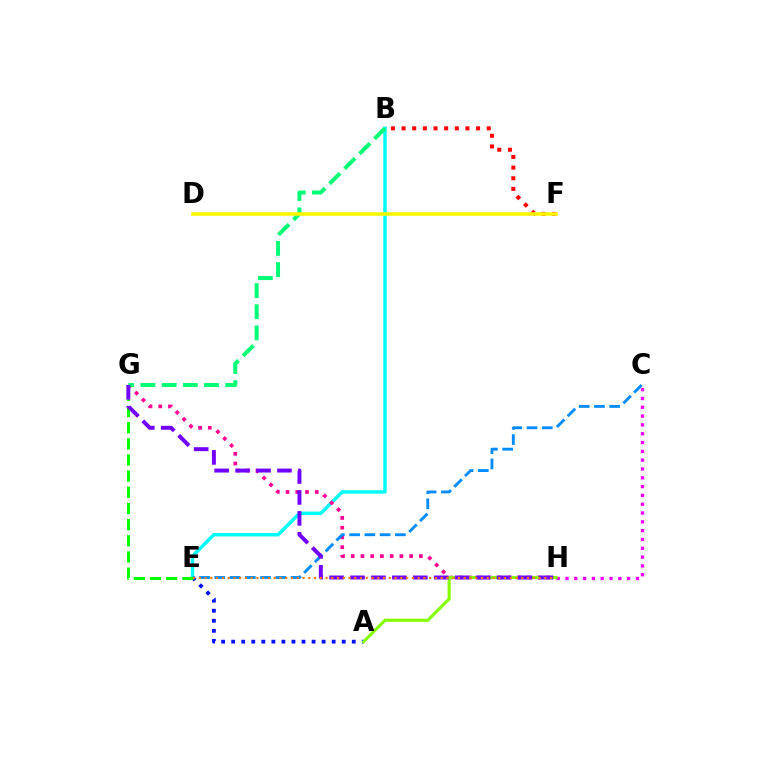{('C', 'H'): [{'color': '#ee00ff', 'line_style': 'dotted', 'thickness': 2.39}], ('B', 'E'): [{'color': '#00fff6', 'line_style': 'solid', 'thickness': 2.47}], ('B', 'F'): [{'color': '#ff0000', 'line_style': 'dotted', 'thickness': 2.89}], ('A', 'E'): [{'color': '#0010ff', 'line_style': 'dotted', 'thickness': 2.73}], ('G', 'H'): [{'color': '#ff0094', 'line_style': 'dotted', 'thickness': 2.65}, {'color': '#7200ff', 'line_style': 'dashed', 'thickness': 2.84}], ('C', 'E'): [{'color': '#008cff', 'line_style': 'dashed', 'thickness': 2.07}], ('A', 'H'): [{'color': '#84ff00', 'line_style': 'solid', 'thickness': 2.24}], ('E', 'G'): [{'color': '#08ff00', 'line_style': 'dashed', 'thickness': 2.2}], ('B', 'G'): [{'color': '#00ff74', 'line_style': 'dashed', 'thickness': 2.88}], ('E', 'H'): [{'color': '#ff7c00', 'line_style': 'dotted', 'thickness': 1.56}], ('D', 'F'): [{'color': '#fcf500', 'line_style': 'solid', 'thickness': 2.56}]}